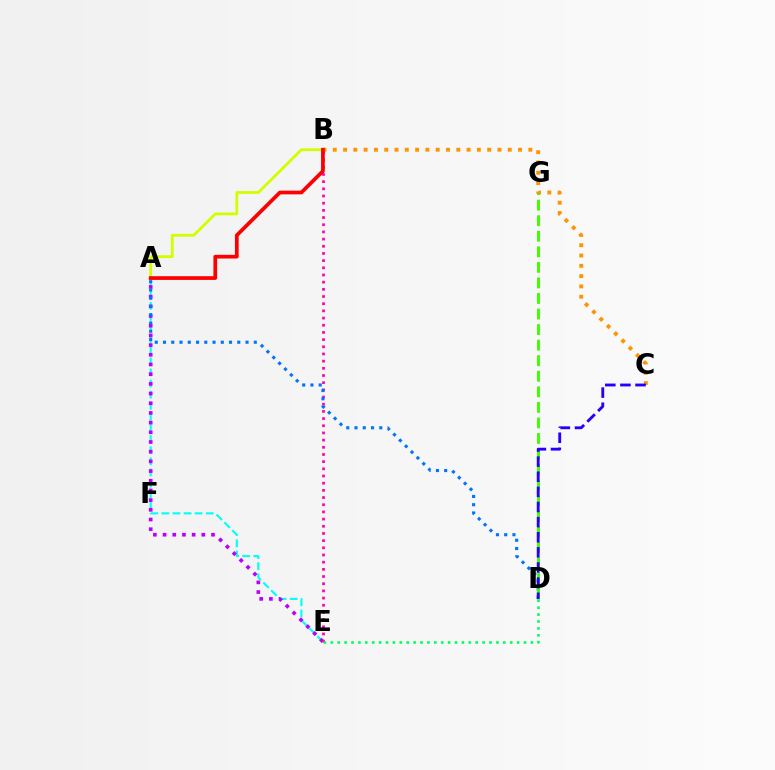{('A', 'E'): [{'color': '#00fff6', 'line_style': 'dashed', 'thickness': 1.51}, {'color': '#b900ff', 'line_style': 'dotted', 'thickness': 2.63}], ('B', 'E'): [{'color': '#ff00ac', 'line_style': 'dotted', 'thickness': 1.95}], ('A', 'D'): [{'color': '#0074ff', 'line_style': 'dotted', 'thickness': 2.24}], ('B', 'C'): [{'color': '#ff9400', 'line_style': 'dotted', 'thickness': 2.8}], ('D', 'G'): [{'color': '#3dff00', 'line_style': 'dashed', 'thickness': 2.11}], ('C', 'D'): [{'color': '#2500ff', 'line_style': 'dashed', 'thickness': 2.06}], ('A', 'B'): [{'color': '#d1ff00', 'line_style': 'solid', 'thickness': 2.02}, {'color': '#ff0000', 'line_style': 'solid', 'thickness': 2.68}], ('D', 'E'): [{'color': '#00ff5c', 'line_style': 'dotted', 'thickness': 1.87}]}